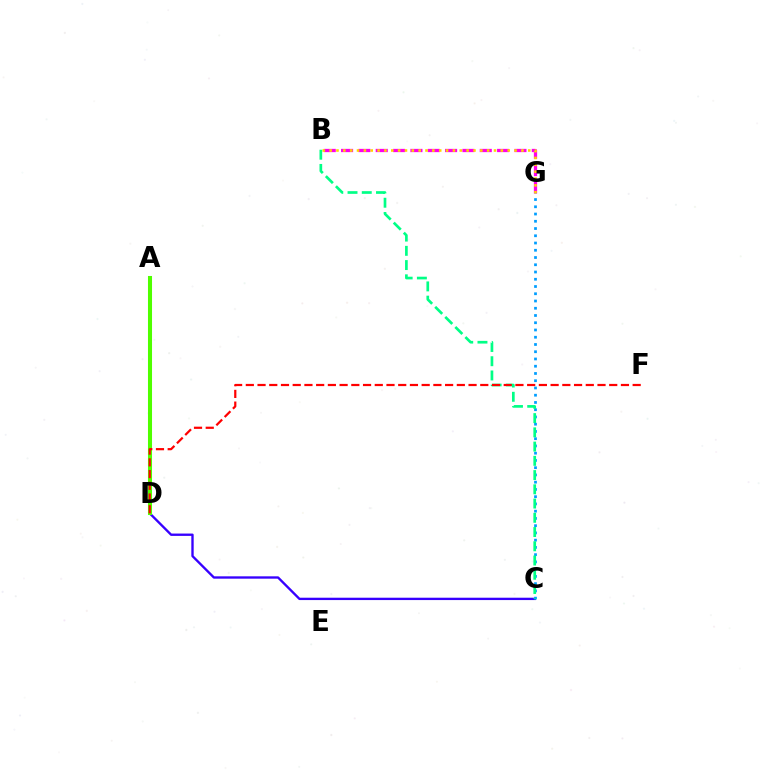{('B', 'G'): [{'color': '#ff00ed', 'line_style': 'dashed', 'thickness': 2.36}, {'color': '#ffd500', 'line_style': 'dotted', 'thickness': 1.86}], ('C', 'D'): [{'color': '#3700ff', 'line_style': 'solid', 'thickness': 1.69}], ('A', 'D'): [{'color': '#4fff00', 'line_style': 'solid', 'thickness': 2.92}], ('C', 'G'): [{'color': '#009eff', 'line_style': 'dotted', 'thickness': 1.97}], ('B', 'C'): [{'color': '#00ff86', 'line_style': 'dashed', 'thickness': 1.93}], ('D', 'F'): [{'color': '#ff0000', 'line_style': 'dashed', 'thickness': 1.59}]}